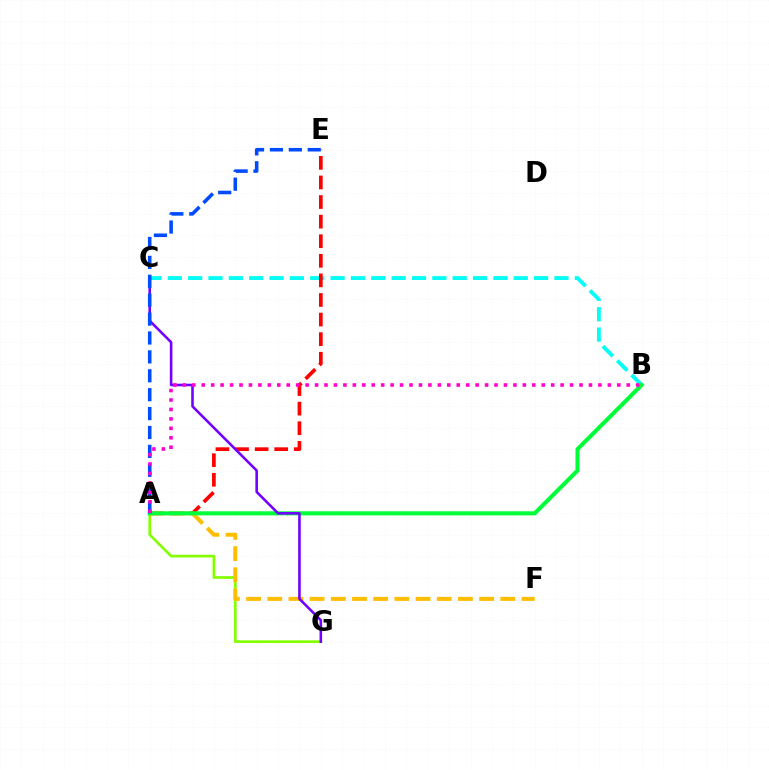{('A', 'G'): [{'color': '#84ff00', 'line_style': 'solid', 'thickness': 1.93}], ('B', 'C'): [{'color': '#00fff6', 'line_style': 'dashed', 'thickness': 2.76}], ('A', 'E'): [{'color': '#ff0000', 'line_style': 'dashed', 'thickness': 2.66}, {'color': '#004bff', 'line_style': 'dashed', 'thickness': 2.57}], ('A', 'F'): [{'color': '#ffbd00', 'line_style': 'dashed', 'thickness': 2.88}], ('A', 'B'): [{'color': '#00ff39', 'line_style': 'solid', 'thickness': 2.95}, {'color': '#ff00cf', 'line_style': 'dotted', 'thickness': 2.57}], ('C', 'G'): [{'color': '#7200ff', 'line_style': 'solid', 'thickness': 1.85}]}